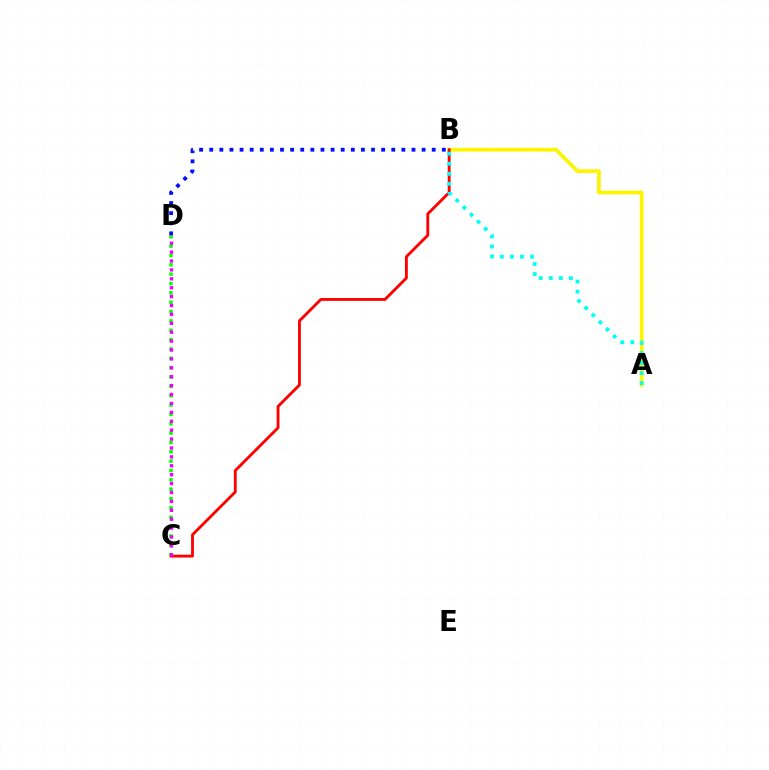{('B', 'D'): [{'color': '#0010ff', 'line_style': 'dotted', 'thickness': 2.75}], ('C', 'D'): [{'color': '#08ff00', 'line_style': 'dotted', 'thickness': 2.54}, {'color': '#ee00ff', 'line_style': 'dotted', 'thickness': 2.42}], ('A', 'B'): [{'color': '#fcf500', 'line_style': 'solid', 'thickness': 2.7}, {'color': '#00fff6', 'line_style': 'dotted', 'thickness': 2.73}], ('B', 'C'): [{'color': '#ff0000', 'line_style': 'solid', 'thickness': 2.05}]}